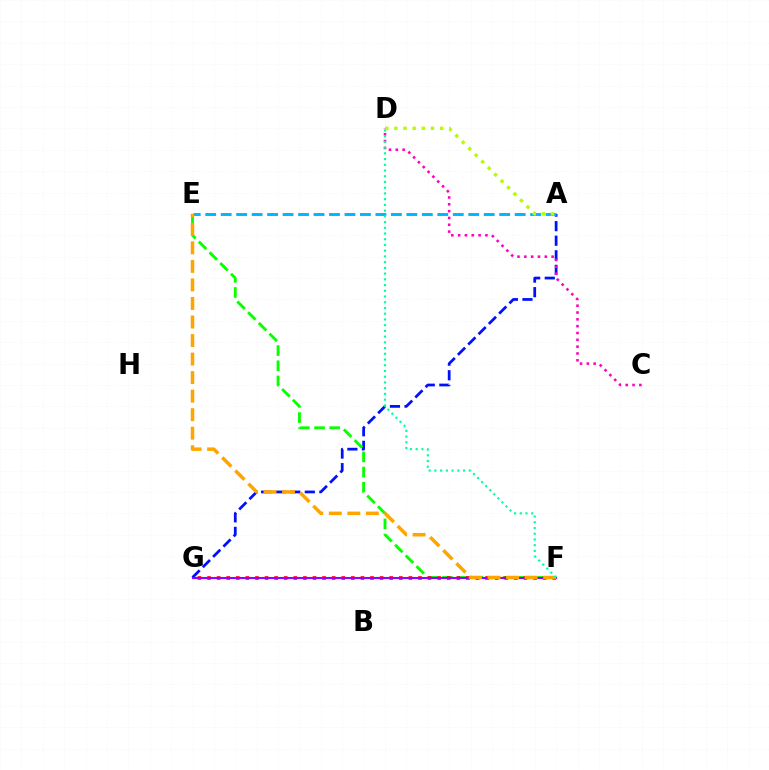{('A', 'G'): [{'color': '#0010ff', 'line_style': 'dashed', 'thickness': 1.98}], ('E', 'F'): [{'color': '#08ff00', 'line_style': 'dashed', 'thickness': 2.06}, {'color': '#ffa500', 'line_style': 'dashed', 'thickness': 2.52}], ('F', 'G'): [{'color': '#ff0000', 'line_style': 'dotted', 'thickness': 2.6}, {'color': '#9b00ff', 'line_style': 'solid', 'thickness': 1.51}], ('A', 'E'): [{'color': '#00b5ff', 'line_style': 'dashed', 'thickness': 2.1}], ('C', 'D'): [{'color': '#ff00bd', 'line_style': 'dotted', 'thickness': 1.85}], ('A', 'D'): [{'color': '#b3ff00', 'line_style': 'dotted', 'thickness': 2.49}], ('D', 'F'): [{'color': '#00ff9d', 'line_style': 'dotted', 'thickness': 1.56}]}